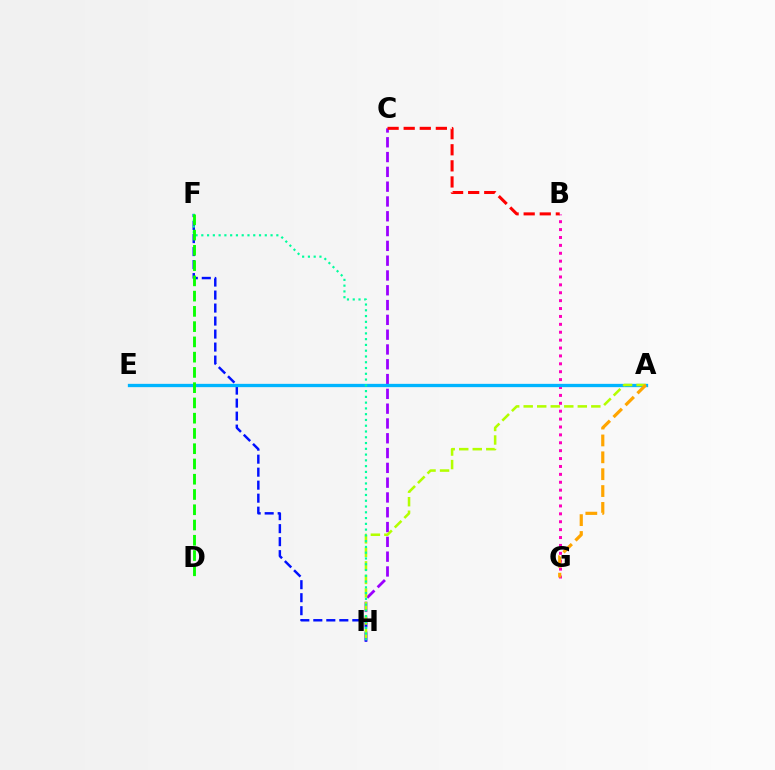{('C', 'H'): [{'color': '#9b00ff', 'line_style': 'dashed', 'thickness': 2.01}], ('F', 'H'): [{'color': '#0010ff', 'line_style': 'dashed', 'thickness': 1.77}, {'color': '#00ff9d', 'line_style': 'dotted', 'thickness': 1.57}], ('B', 'G'): [{'color': '#ff00bd', 'line_style': 'dotted', 'thickness': 2.15}], ('A', 'E'): [{'color': '#00b5ff', 'line_style': 'solid', 'thickness': 2.38}], ('A', 'H'): [{'color': '#b3ff00', 'line_style': 'dashed', 'thickness': 1.84}], ('A', 'G'): [{'color': '#ffa500', 'line_style': 'dashed', 'thickness': 2.29}], ('D', 'F'): [{'color': '#08ff00', 'line_style': 'dashed', 'thickness': 2.07}], ('B', 'C'): [{'color': '#ff0000', 'line_style': 'dashed', 'thickness': 2.18}]}